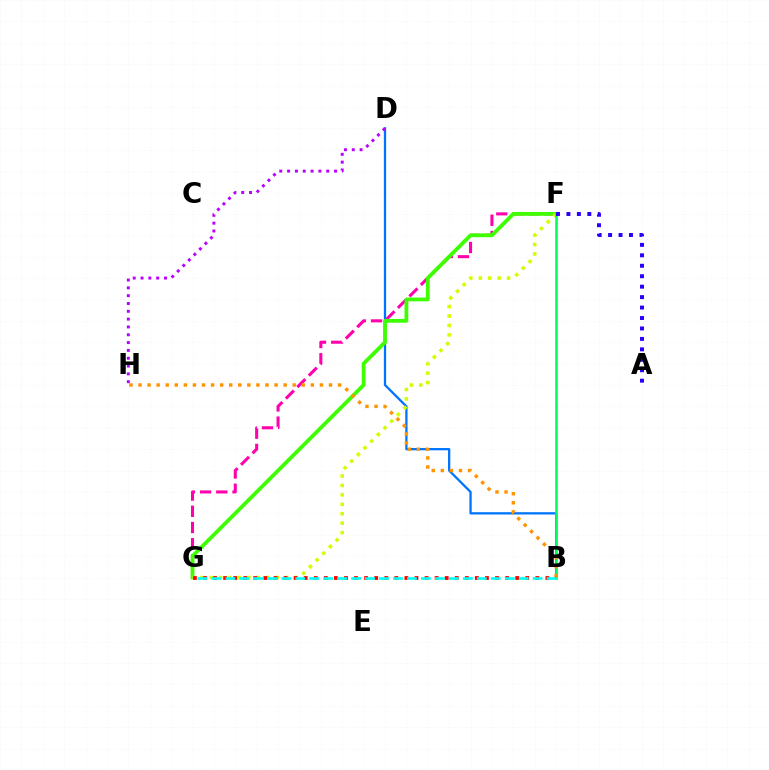{('F', 'G'): [{'color': '#ff00ac', 'line_style': 'dashed', 'thickness': 2.2}, {'color': '#3dff00', 'line_style': 'solid', 'thickness': 2.73}, {'color': '#d1ff00', 'line_style': 'dotted', 'thickness': 2.56}], ('B', 'D'): [{'color': '#0074ff', 'line_style': 'solid', 'thickness': 1.64}], ('D', 'H'): [{'color': '#b900ff', 'line_style': 'dotted', 'thickness': 2.13}], ('B', 'F'): [{'color': '#00ff5c', 'line_style': 'solid', 'thickness': 1.89}], ('B', 'H'): [{'color': '#ff9400', 'line_style': 'dotted', 'thickness': 2.46}], ('A', 'F'): [{'color': '#2500ff', 'line_style': 'dotted', 'thickness': 2.84}], ('B', 'G'): [{'color': '#ff0000', 'line_style': 'dotted', 'thickness': 2.74}, {'color': '#00fff6', 'line_style': 'dashed', 'thickness': 1.9}]}